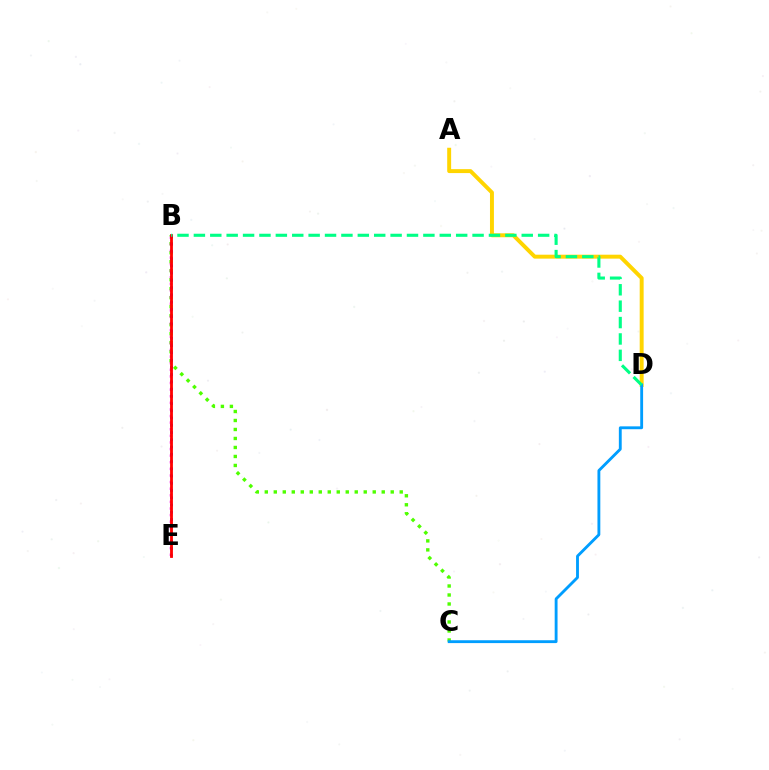{('A', 'D'): [{'color': '#ffd500', 'line_style': 'solid', 'thickness': 2.83}], ('B', 'C'): [{'color': '#4fff00', 'line_style': 'dotted', 'thickness': 2.44}], ('B', 'E'): [{'color': '#ff00ed', 'line_style': 'dotted', 'thickness': 1.79}, {'color': '#3700ff', 'line_style': 'dotted', 'thickness': 1.97}, {'color': '#ff0000', 'line_style': 'solid', 'thickness': 2.02}], ('C', 'D'): [{'color': '#009eff', 'line_style': 'solid', 'thickness': 2.06}], ('B', 'D'): [{'color': '#00ff86', 'line_style': 'dashed', 'thickness': 2.23}]}